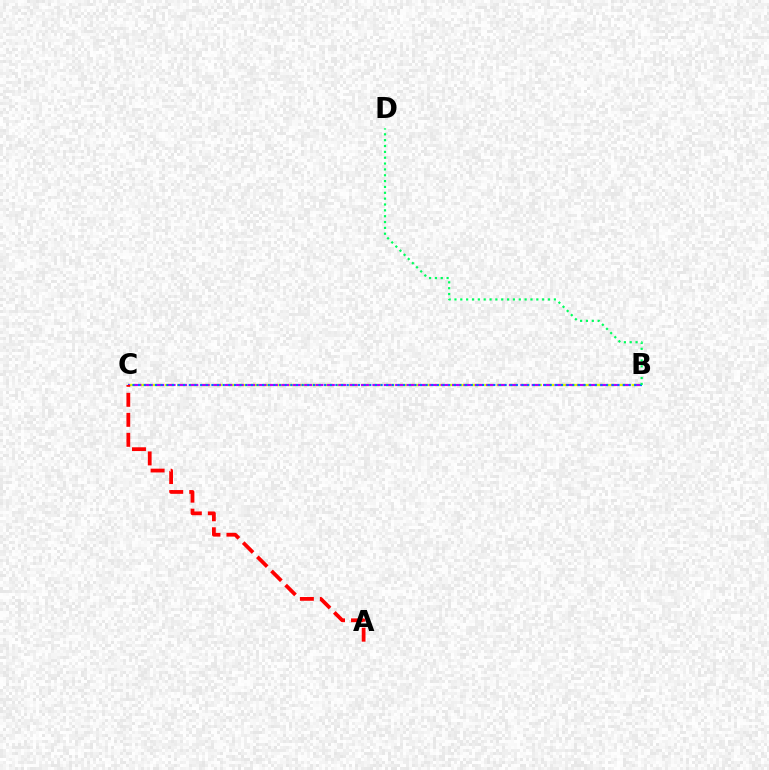{('B', 'C'): [{'color': '#d1ff00', 'line_style': 'dashed', 'thickness': 1.67}, {'color': '#b900ff', 'line_style': 'dashed', 'thickness': 1.55}, {'color': '#0074ff', 'line_style': 'dotted', 'thickness': 1.53}], ('A', 'C'): [{'color': '#ff0000', 'line_style': 'dashed', 'thickness': 2.72}], ('B', 'D'): [{'color': '#00ff5c', 'line_style': 'dotted', 'thickness': 1.59}]}